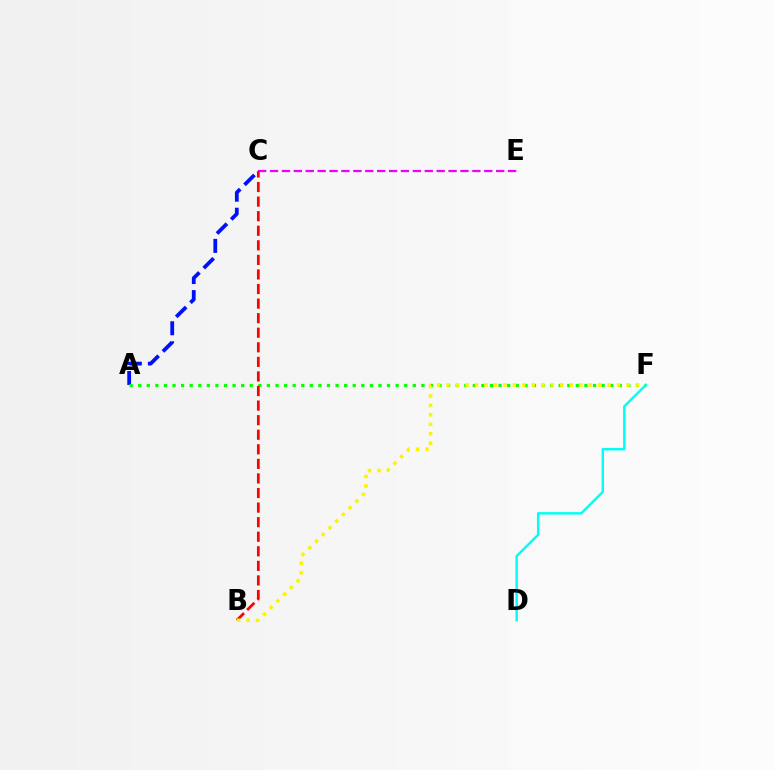{('C', 'E'): [{'color': '#ee00ff', 'line_style': 'dashed', 'thickness': 1.62}], ('A', 'C'): [{'color': '#0010ff', 'line_style': 'dashed', 'thickness': 2.72}], ('A', 'F'): [{'color': '#08ff00', 'line_style': 'dotted', 'thickness': 2.33}], ('B', 'C'): [{'color': '#ff0000', 'line_style': 'dashed', 'thickness': 1.98}], ('B', 'F'): [{'color': '#fcf500', 'line_style': 'dotted', 'thickness': 2.57}], ('D', 'F'): [{'color': '#00fff6', 'line_style': 'solid', 'thickness': 1.78}]}